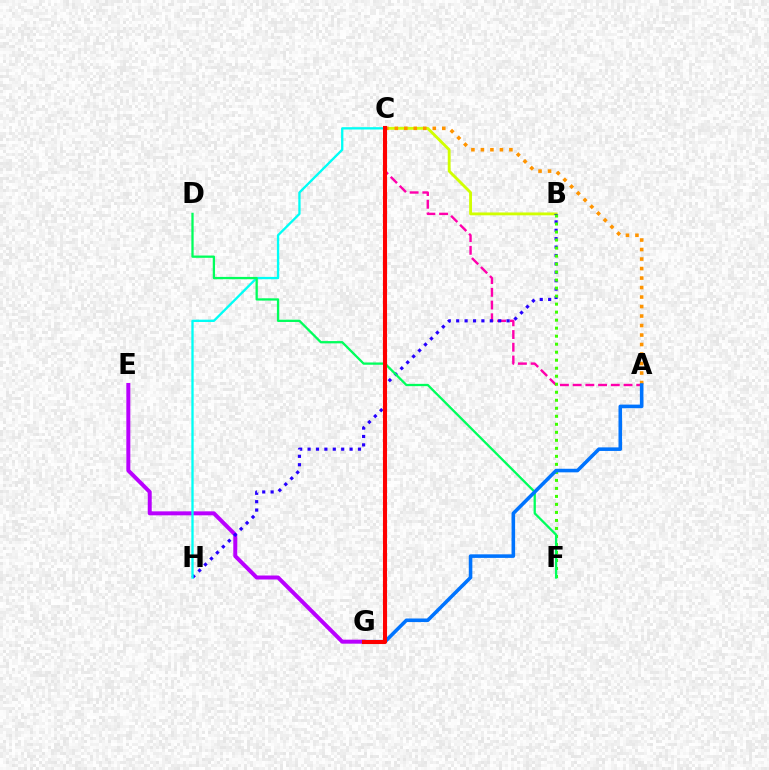{('B', 'C'): [{'color': '#d1ff00', 'line_style': 'solid', 'thickness': 2.05}], ('E', 'G'): [{'color': '#b900ff', 'line_style': 'solid', 'thickness': 2.87}], ('A', 'C'): [{'color': '#ff00ac', 'line_style': 'dashed', 'thickness': 1.73}, {'color': '#ff9400', 'line_style': 'dotted', 'thickness': 2.58}], ('B', 'H'): [{'color': '#2500ff', 'line_style': 'dotted', 'thickness': 2.28}], ('B', 'F'): [{'color': '#3dff00', 'line_style': 'dotted', 'thickness': 2.18}], ('C', 'H'): [{'color': '#00fff6', 'line_style': 'solid', 'thickness': 1.67}], ('D', 'F'): [{'color': '#00ff5c', 'line_style': 'solid', 'thickness': 1.65}], ('A', 'G'): [{'color': '#0074ff', 'line_style': 'solid', 'thickness': 2.57}], ('C', 'G'): [{'color': '#ff0000', 'line_style': 'solid', 'thickness': 2.94}]}